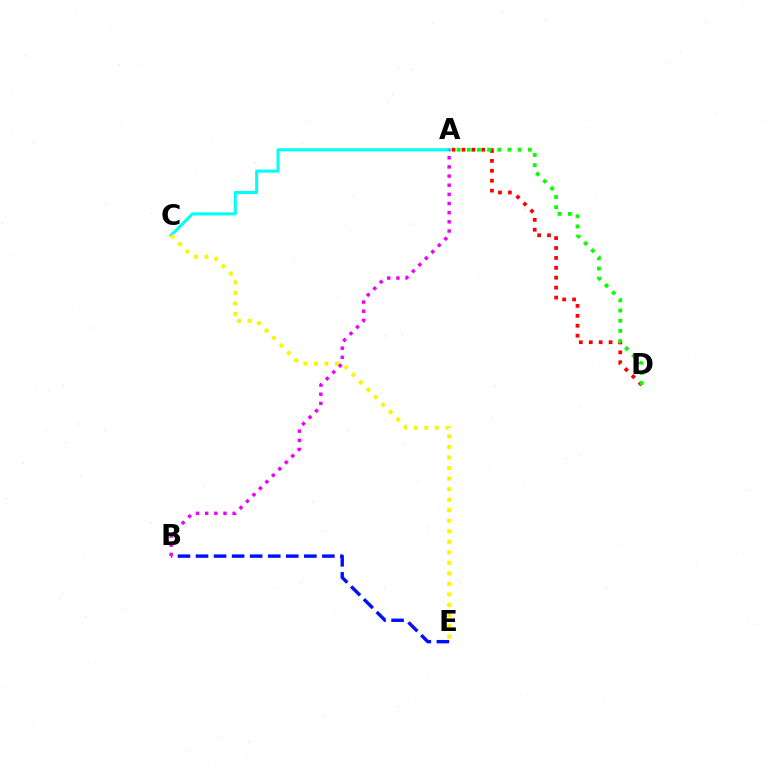{('A', 'D'): [{'color': '#ff0000', 'line_style': 'dotted', 'thickness': 2.69}, {'color': '#08ff00', 'line_style': 'dotted', 'thickness': 2.77}], ('A', 'C'): [{'color': '#00fff6', 'line_style': 'solid', 'thickness': 2.22}], ('C', 'E'): [{'color': '#fcf500', 'line_style': 'dotted', 'thickness': 2.86}], ('B', 'E'): [{'color': '#0010ff', 'line_style': 'dashed', 'thickness': 2.45}], ('A', 'B'): [{'color': '#ee00ff', 'line_style': 'dotted', 'thickness': 2.49}]}